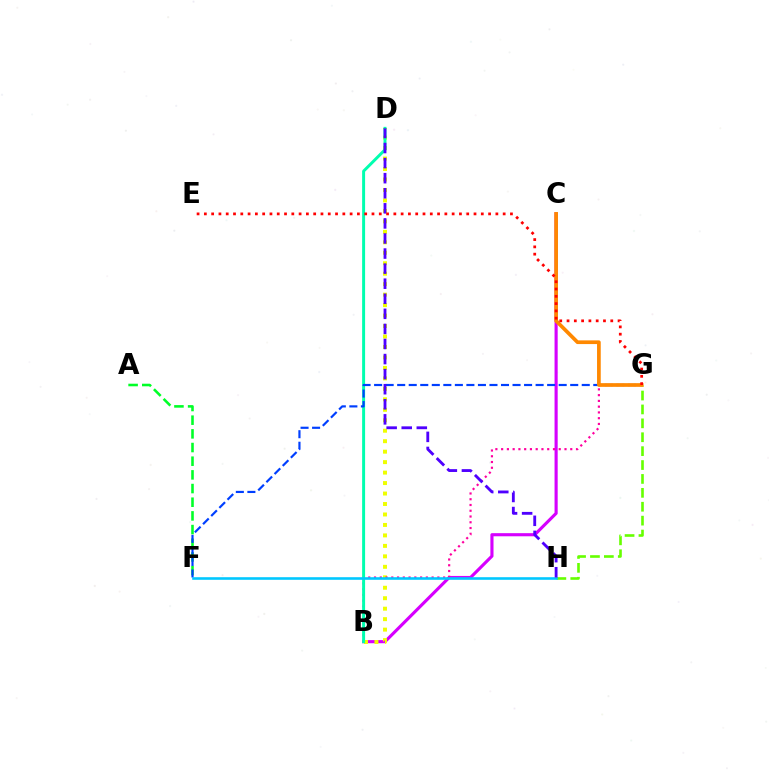{('A', 'F'): [{'color': '#00ff27', 'line_style': 'dashed', 'thickness': 1.86}], ('B', 'C'): [{'color': '#d600ff', 'line_style': 'solid', 'thickness': 2.25}], ('B', 'D'): [{'color': '#eeff00', 'line_style': 'dotted', 'thickness': 2.84}, {'color': '#00ffaf', 'line_style': 'solid', 'thickness': 2.13}], ('B', 'G'): [{'color': '#ff00a0', 'line_style': 'dotted', 'thickness': 1.56}], ('G', 'H'): [{'color': '#66ff00', 'line_style': 'dashed', 'thickness': 1.89}], ('F', 'G'): [{'color': '#003fff', 'line_style': 'dashed', 'thickness': 1.57}], ('F', 'H'): [{'color': '#00c7ff', 'line_style': 'solid', 'thickness': 1.87}], ('D', 'H'): [{'color': '#4f00ff', 'line_style': 'dashed', 'thickness': 2.05}], ('C', 'G'): [{'color': '#ff8800', 'line_style': 'solid', 'thickness': 2.67}], ('E', 'G'): [{'color': '#ff0000', 'line_style': 'dotted', 'thickness': 1.98}]}